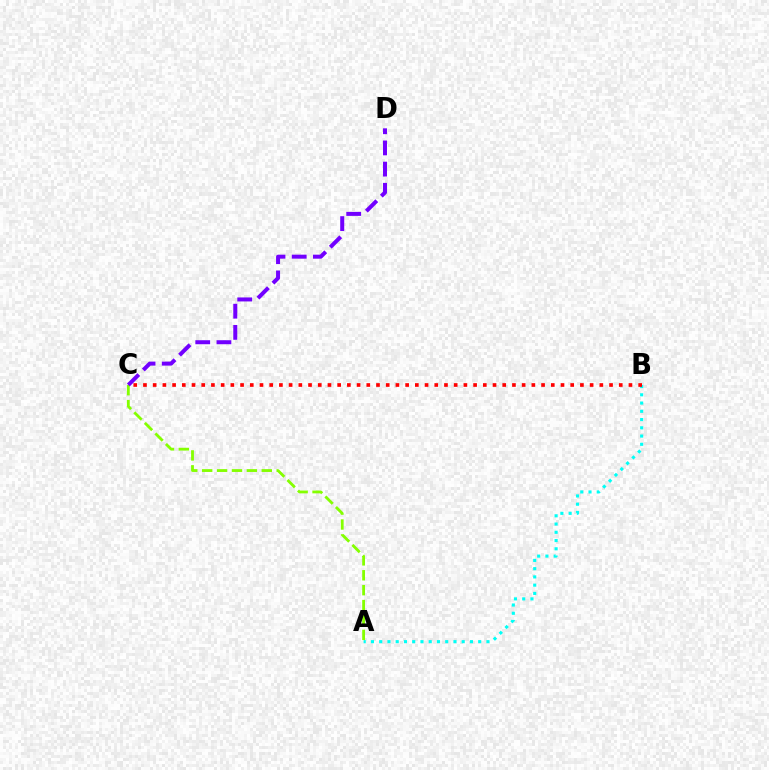{('A', 'B'): [{'color': '#00fff6', 'line_style': 'dotted', 'thickness': 2.24}], ('A', 'C'): [{'color': '#84ff00', 'line_style': 'dashed', 'thickness': 2.02}], ('B', 'C'): [{'color': '#ff0000', 'line_style': 'dotted', 'thickness': 2.64}], ('C', 'D'): [{'color': '#7200ff', 'line_style': 'dashed', 'thickness': 2.88}]}